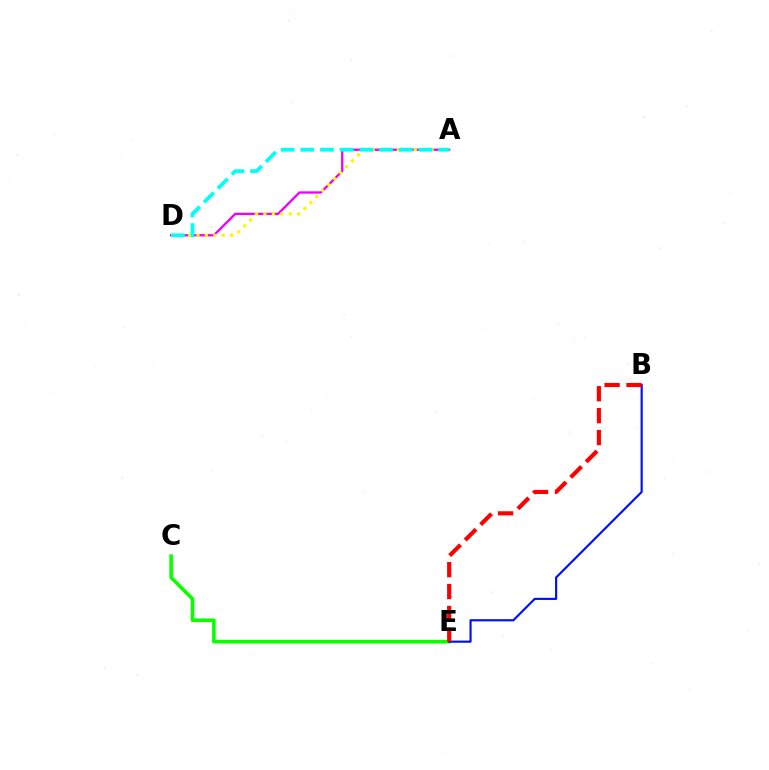{('A', 'D'): [{'color': '#ee00ff', 'line_style': 'solid', 'thickness': 1.66}, {'color': '#fcf500', 'line_style': 'dotted', 'thickness': 2.29}, {'color': '#00fff6', 'line_style': 'dashed', 'thickness': 2.68}], ('C', 'E'): [{'color': '#08ff00', 'line_style': 'solid', 'thickness': 2.58}], ('B', 'E'): [{'color': '#0010ff', 'line_style': 'solid', 'thickness': 1.56}, {'color': '#ff0000', 'line_style': 'dashed', 'thickness': 2.98}]}